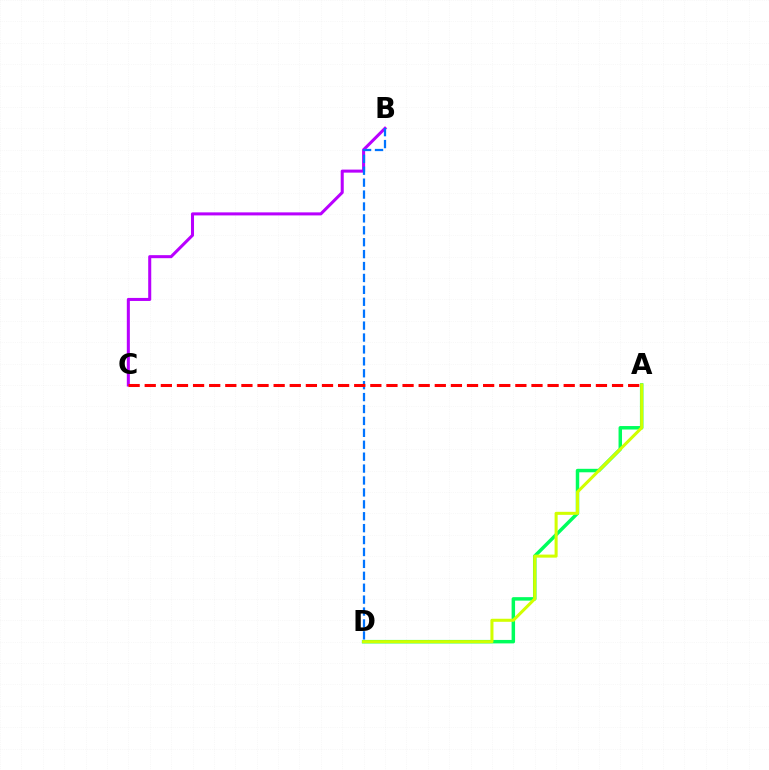{('A', 'D'): [{'color': '#00ff5c', 'line_style': 'solid', 'thickness': 2.5}, {'color': '#d1ff00', 'line_style': 'solid', 'thickness': 2.19}], ('B', 'C'): [{'color': '#b900ff', 'line_style': 'solid', 'thickness': 2.19}], ('B', 'D'): [{'color': '#0074ff', 'line_style': 'dashed', 'thickness': 1.62}], ('A', 'C'): [{'color': '#ff0000', 'line_style': 'dashed', 'thickness': 2.19}]}